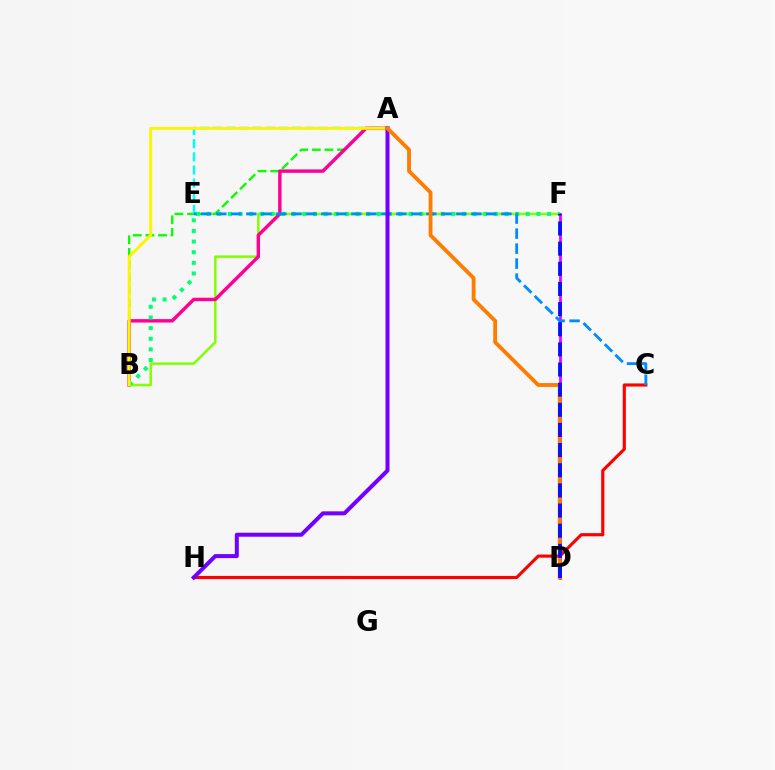{('A', 'B'): [{'color': '#08ff00', 'line_style': 'dashed', 'thickness': 1.71}, {'color': '#ff0094', 'line_style': 'solid', 'thickness': 2.47}, {'color': '#fcf500', 'line_style': 'solid', 'thickness': 2.11}], ('C', 'H'): [{'color': '#ff0000', 'line_style': 'solid', 'thickness': 2.25}], ('B', 'F'): [{'color': '#84ff00', 'line_style': 'solid', 'thickness': 1.8}, {'color': '#00ff74', 'line_style': 'dotted', 'thickness': 2.89}], ('A', 'E'): [{'color': '#00fff6', 'line_style': 'dashed', 'thickness': 1.79}], ('D', 'F'): [{'color': '#ee00ff', 'line_style': 'solid', 'thickness': 2.01}, {'color': '#0010ff', 'line_style': 'dashed', 'thickness': 2.74}], ('C', 'E'): [{'color': '#008cff', 'line_style': 'dashed', 'thickness': 2.04}], ('A', 'H'): [{'color': '#7200ff', 'line_style': 'solid', 'thickness': 2.88}], ('A', 'D'): [{'color': '#ff7c00', 'line_style': 'solid', 'thickness': 2.75}]}